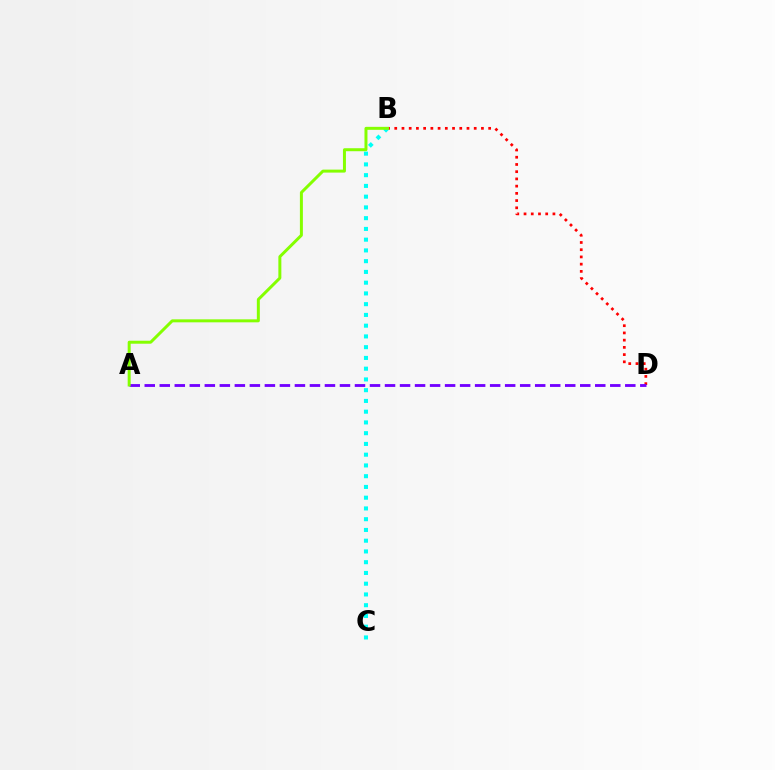{('B', 'D'): [{'color': '#ff0000', 'line_style': 'dotted', 'thickness': 1.96}], ('B', 'C'): [{'color': '#00fff6', 'line_style': 'dotted', 'thickness': 2.92}], ('A', 'D'): [{'color': '#7200ff', 'line_style': 'dashed', 'thickness': 2.04}], ('A', 'B'): [{'color': '#84ff00', 'line_style': 'solid', 'thickness': 2.15}]}